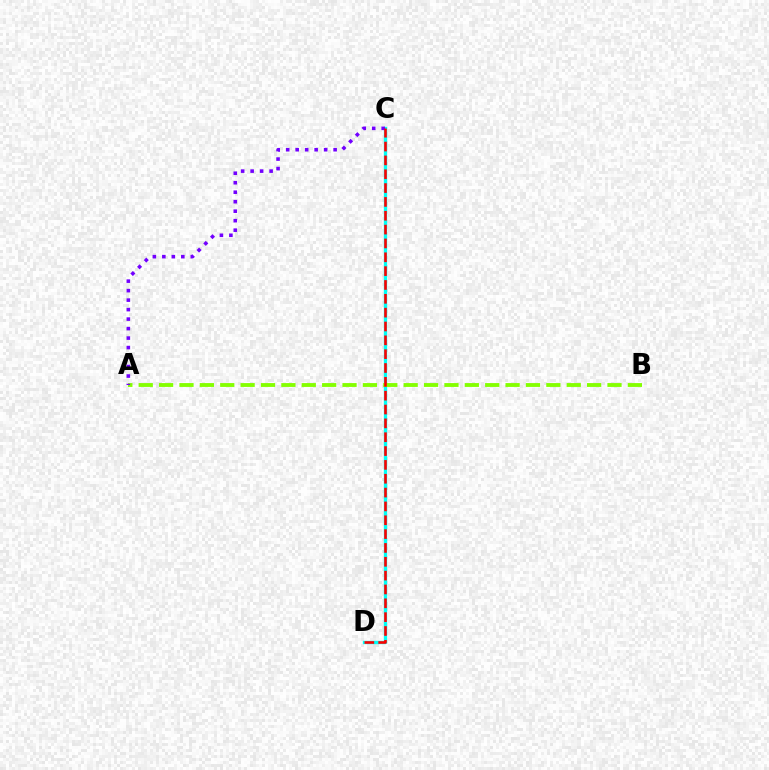{('C', 'D'): [{'color': '#00fff6', 'line_style': 'solid', 'thickness': 2.4}, {'color': '#ff0000', 'line_style': 'dashed', 'thickness': 1.88}], ('A', 'B'): [{'color': '#84ff00', 'line_style': 'dashed', 'thickness': 2.77}], ('A', 'C'): [{'color': '#7200ff', 'line_style': 'dotted', 'thickness': 2.58}]}